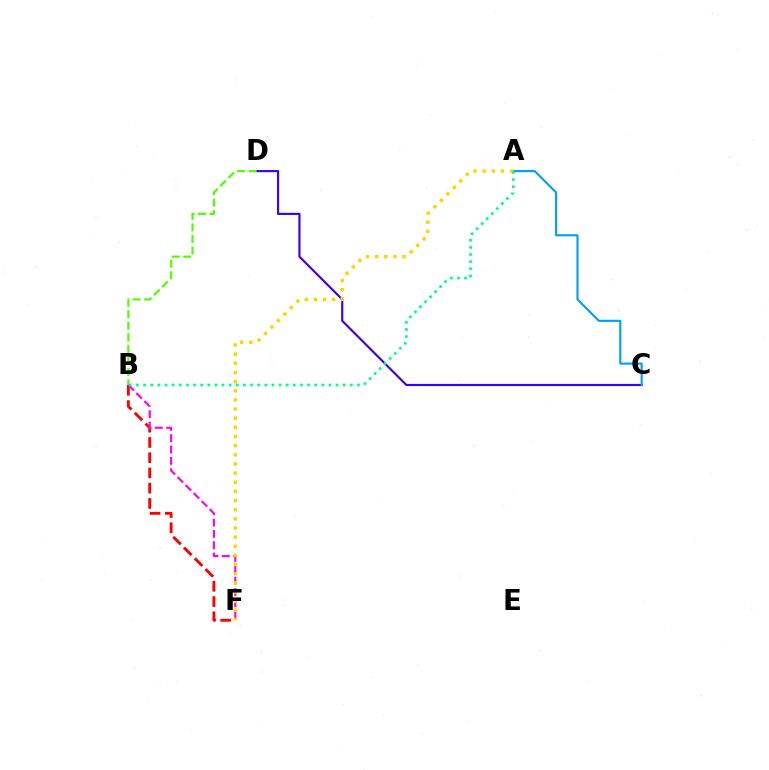{('C', 'D'): [{'color': '#3700ff', 'line_style': 'solid', 'thickness': 1.55}], ('B', 'D'): [{'color': '#4fff00', 'line_style': 'dashed', 'thickness': 1.57}], ('B', 'F'): [{'color': '#ff0000', 'line_style': 'dashed', 'thickness': 2.07}, {'color': '#ff00ed', 'line_style': 'dashed', 'thickness': 1.54}], ('A', 'C'): [{'color': '#009eff', 'line_style': 'solid', 'thickness': 1.53}], ('A', 'F'): [{'color': '#ffd500', 'line_style': 'dotted', 'thickness': 2.49}], ('A', 'B'): [{'color': '#00ff86', 'line_style': 'dotted', 'thickness': 1.94}]}